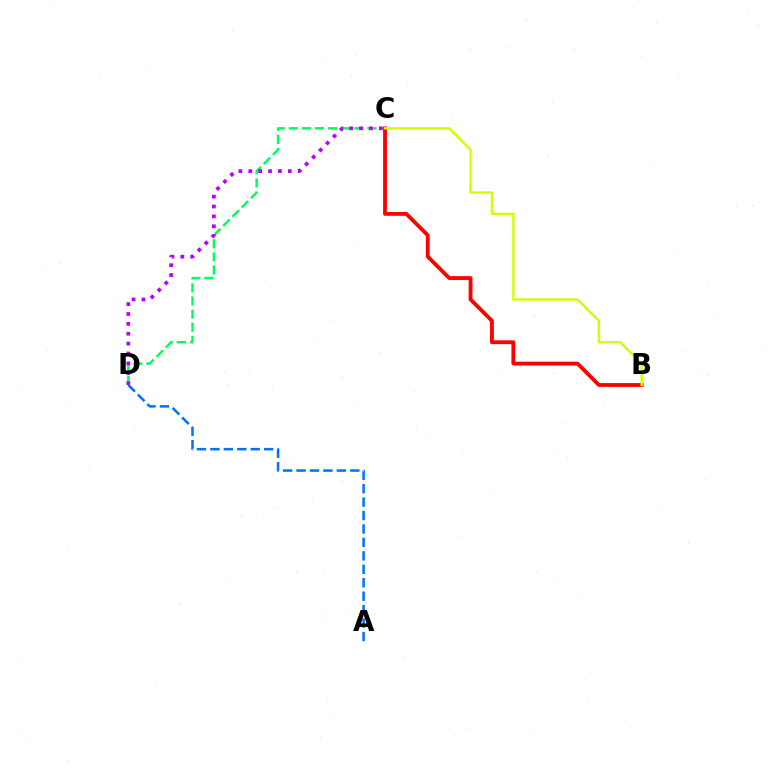{('C', 'D'): [{'color': '#00ff5c', 'line_style': 'dashed', 'thickness': 1.78}, {'color': '#b900ff', 'line_style': 'dotted', 'thickness': 2.68}], ('B', 'C'): [{'color': '#ff0000', 'line_style': 'solid', 'thickness': 2.75}, {'color': '#d1ff00', 'line_style': 'solid', 'thickness': 1.73}], ('A', 'D'): [{'color': '#0074ff', 'line_style': 'dashed', 'thickness': 1.83}]}